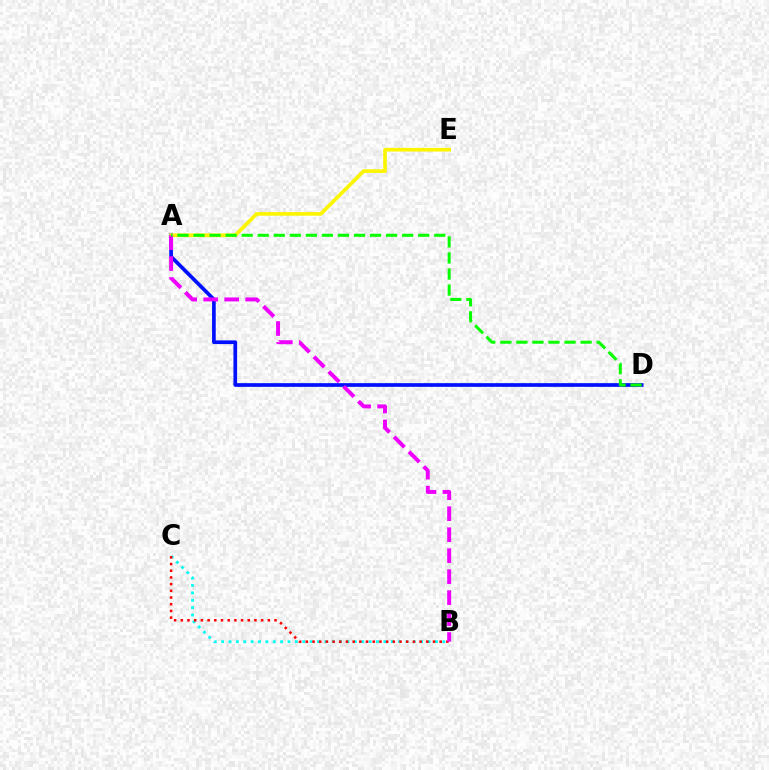{('B', 'C'): [{'color': '#00fff6', 'line_style': 'dotted', 'thickness': 2.0}, {'color': '#ff0000', 'line_style': 'dotted', 'thickness': 1.82}], ('A', 'D'): [{'color': '#0010ff', 'line_style': 'solid', 'thickness': 2.66}, {'color': '#08ff00', 'line_style': 'dashed', 'thickness': 2.18}], ('A', 'E'): [{'color': '#fcf500', 'line_style': 'solid', 'thickness': 2.63}], ('A', 'B'): [{'color': '#ee00ff', 'line_style': 'dashed', 'thickness': 2.85}]}